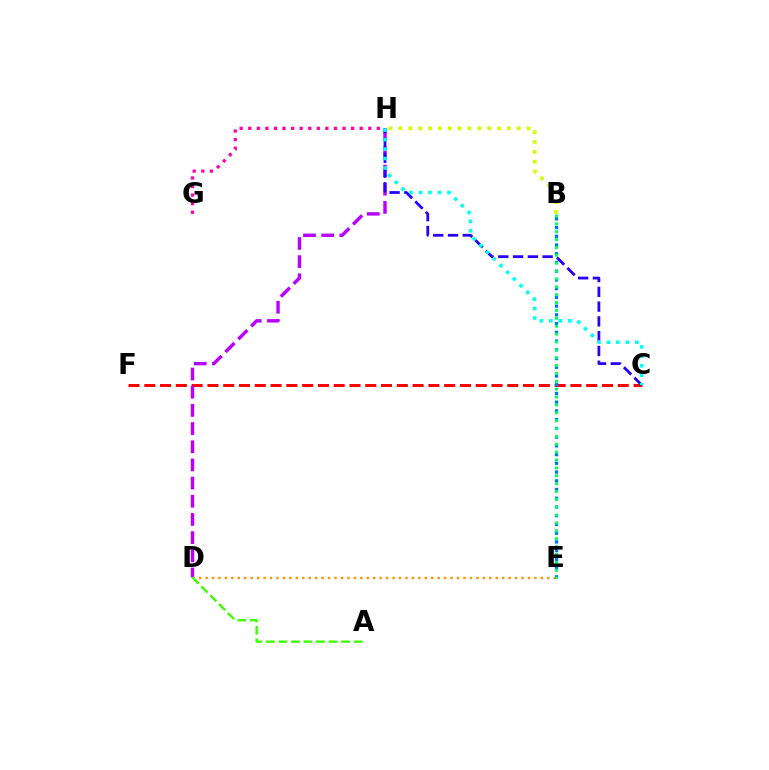{('C', 'F'): [{'color': '#ff0000', 'line_style': 'dashed', 'thickness': 2.14}], ('D', 'H'): [{'color': '#b900ff', 'line_style': 'dashed', 'thickness': 2.47}], ('C', 'H'): [{'color': '#2500ff', 'line_style': 'dashed', 'thickness': 2.01}, {'color': '#00fff6', 'line_style': 'dotted', 'thickness': 2.58}], ('D', 'E'): [{'color': '#ff9400', 'line_style': 'dotted', 'thickness': 1.75}], ('B', 'H'): [{'color': '#d1ff00', 'line_style': 'dotted', 'thickness': 2.68}], ('A', 'D'): [{'color': '#3dff00', 'line_style': 'dashed', 'thickness': 1.7}], ('B', 'E'): [{'color': '#0074ff', 'line_style': 'dotted', 'thickness': 2.37}, {'color': '#00ff5c', 'line_style': 'dotted', 'thickness': 2.14}], ('G', 'H'): [{'color': '#ff00ac', 'line_style': 'dotted', 'thickness': 2.33}]}